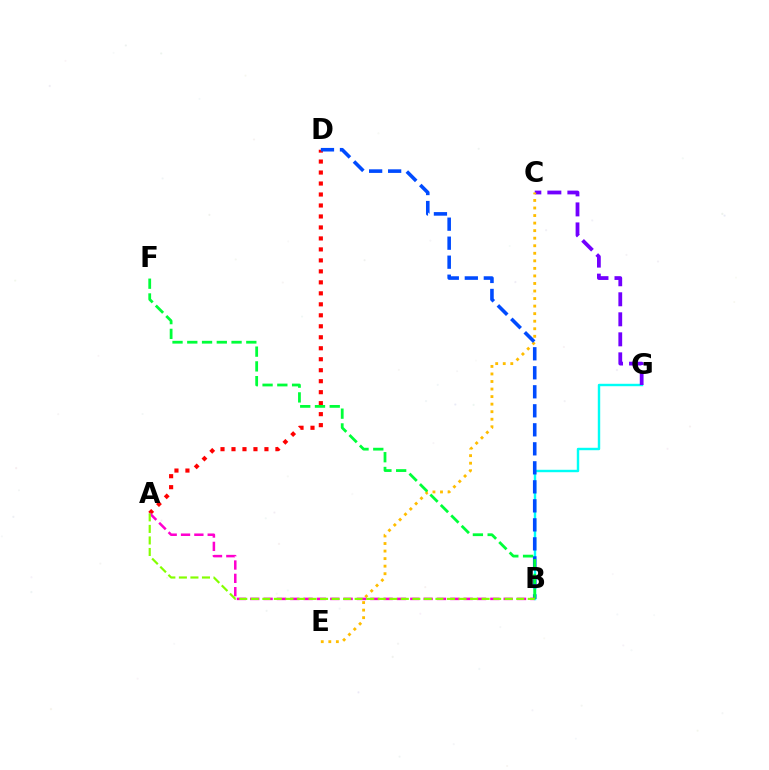{('B', 'G'): [{'color': '#00fff6', 'line_style': 'solid', 'thickness': 1.74}], ('C', 'G'): [{'color': '#7200ff', 'line_style': 'dashed', 'thickness': 2.72}], ('A', 'D'): [{'color': '#ff0000', 'line_style': 'dotted', 'thickness': 2.98}], ('C', 'E'): [{'color': '#ffbd00', 'line_style': 'dotted', 'thickness': 2.05}], ('B', 'D'): [{'color': '#004bff', 'line_style': 'dashed', 'thickness': 2.58}], ('B', 'F'): [{'color': '#00ff39', 'line_style': 'dashed', 'thickness': 2.0}], ('A', 'B'): [{'color': '#ff00cf', 'line_style': 'dashed', 'thickness': 1.81}, {'color': '#84ff00', 'line_style': 'dashed', 'thickness': 1.57}]}